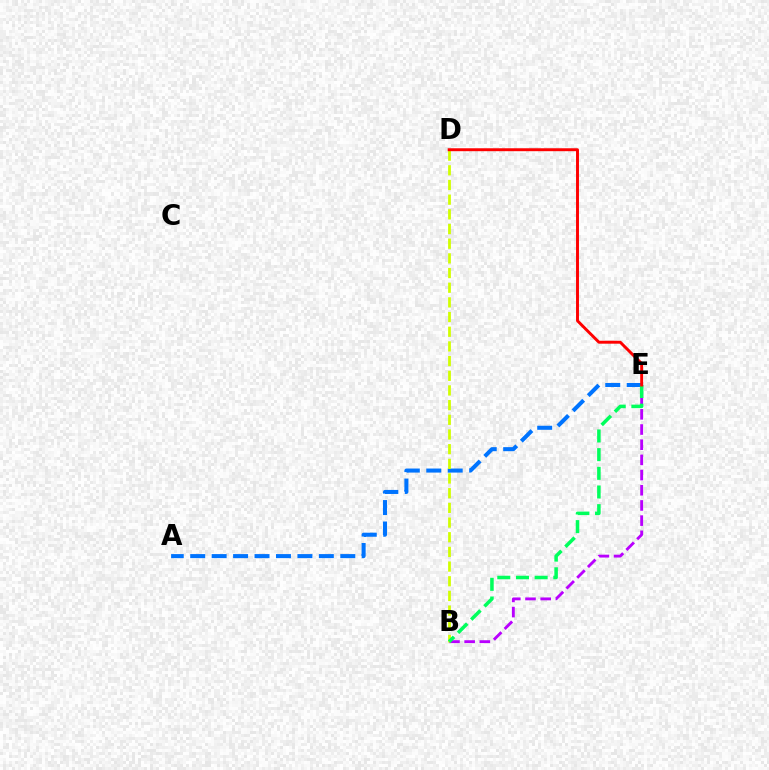{('A', 'E'): [{'color': '#0074ff', 'line_style': 'dashed', 'thickness': 2.91}], ('B', 'E'): [{'color': '#b900ff', 'line_style': 'dashed', 'thickness': 2.06}, {'color': '#00ff5c', 'line_style': 'dashed', 'thickness': 2.54}], ('B', 'D'): [{'color': '#d1ff00', 'line_style': 'dashed', 'thickness': 1.99}], ('D', 'E'): [{'color': '#ff0000', 'line_style': 'solid', 'thickness': 2.11}]}